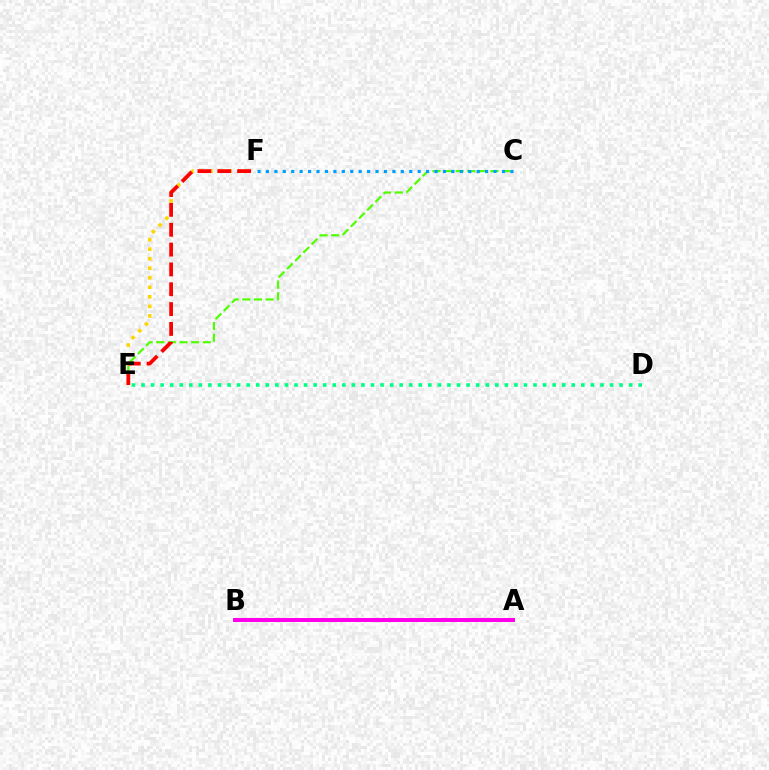{('C', 'E'): [{'color': '#4fff00', 'line_style': 'dashed', 'thickness': 1.58}], ('E', 'F'): [{'color': '#ffd500', 'line_style': 'dotted', 'thickness': 2.59}, {'color': '#ff0000', 'line_style': 'dashed', 'thickness': 2.7}], ('A', 'B'): [{'color': '#3700ff', 'line_style': 'dotted', 'thickness': 2.11}, {'color': '#ff00ed', 'line_style': 'solid', 'thickness': 2.88}], ('D', 'E'): [{'color': '#00ff86', 'line_style': 'dotted', 'thickness': 2.6}], ('C', 'F'): [{'color': '#009eff', 'line_style': 'dotted', 'thickness': 2.29}]}